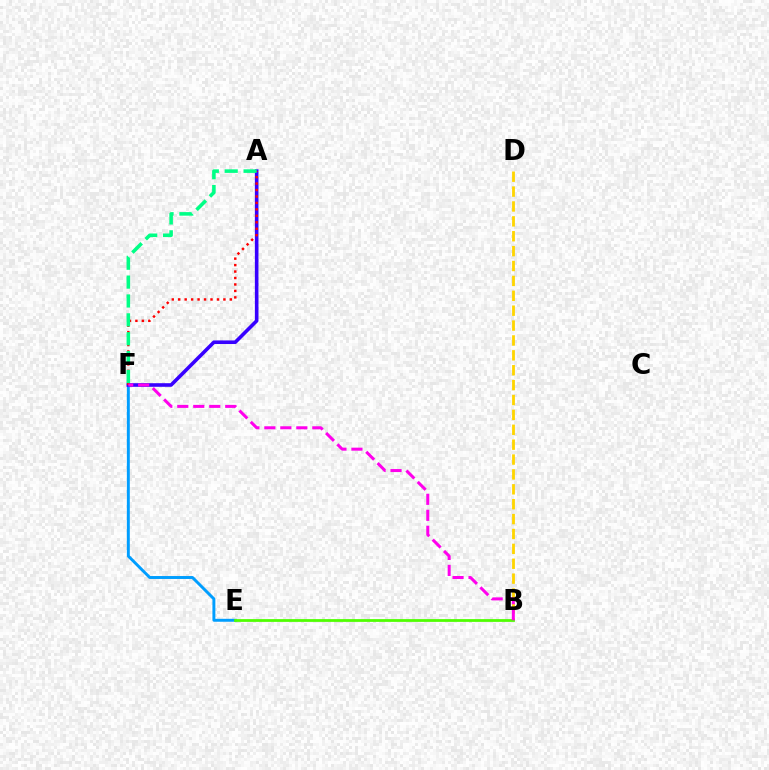{('E', 'F'): [{'color': '#009eff', 'line_style': 'solid', 'thickness': 2.12}], ('A', 'F'): [{'color': '#3700ff', 'line_style': 'solid', 'thickness': 2.59}, {'color': '#ff0000', 'line_style': 'dotted', 'thickness': 1.75}, {'color': '#00ff86', 'line_style': 'dashed', 'thickness': 2.56}], ('B', 'D'): [{'color': '#ffd500', 'line_style': 'dashed', 'thickness': 2.02}], ('B', 'E'): [{'color': '#4fff00', 'line_style': 'solid', 'thickness': 2.0}], ('B', 'F'): [{'color': '#ff00ed', 'line_style': 'dashed', 'thickness': 2.17}]}